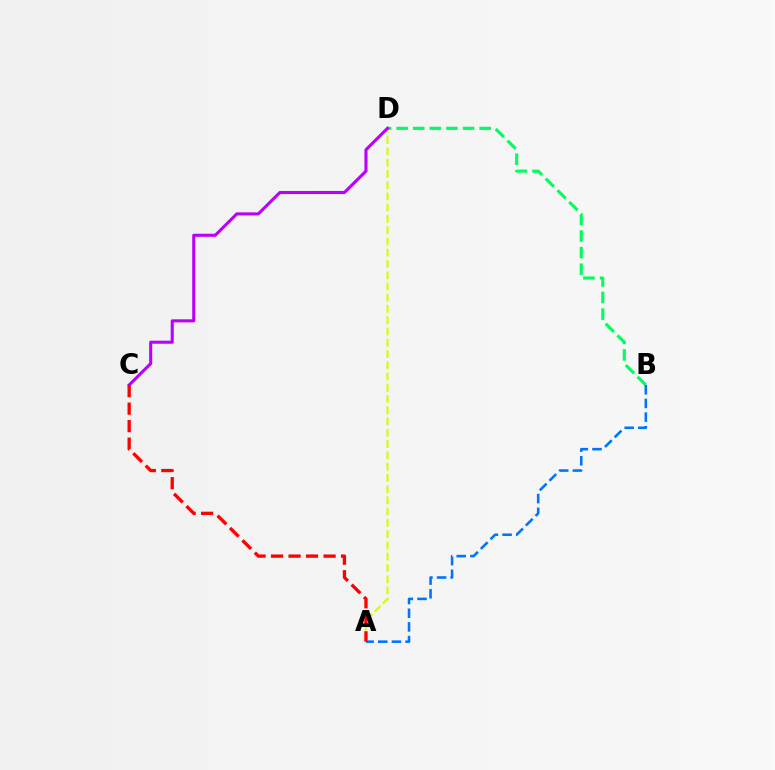{('A', 'D'): [{'color': '#d1ff00', 'line_style': 'dashed', 'thickness': 1.53}], ('B', 'D'): [{'color': '#00ff5c', 'line_style': 'dashed', 'thickness': 2.26}], ('A', 'B'): [{'color': '#0074ff', 'line_style': 'dashed', 'thickness': 1.86}], ('C', 'D'): [{'color': '#b900ff', 'line_style': 'solid', 'thickness': 2.21}], ('A', 'C'): [{'color': '#ff0000', 'line_style': 'dashed', 'thickness': 2.38}]}